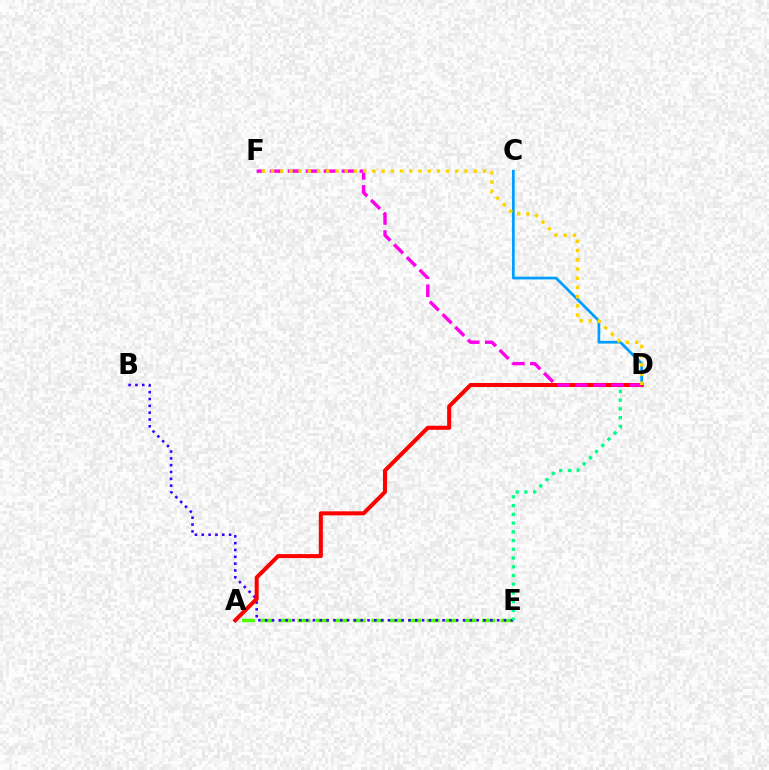{('A', 'E'): [{'color': '#4fff00', 'line_style': 'dashed', 'thickness': 2.51}], ('B', 'E'): [{'color': '#3700ff', 'line_style': 'dotted', 'thickness': 1.85}], ('C', 'D'): [{'color': '#009eff', 'line_style': 'solid', 'thickness': 1.97}], ('D', 'E'): [{'color': '#00ff86', 'line_style': 'dotted', 'thickness': 2.37}], ('A', 'D'): [{'color': '#ff0000', 'line_style': 'solid', 'thickness': 2.9}], ('D', 'F'): [{'color': '#ff00ed', 'line_style': 'dashed', 'thickness': 2.44}, {'color': '#ffd500', 'line_style': 'dotted', 'thickness': 2.5}]}